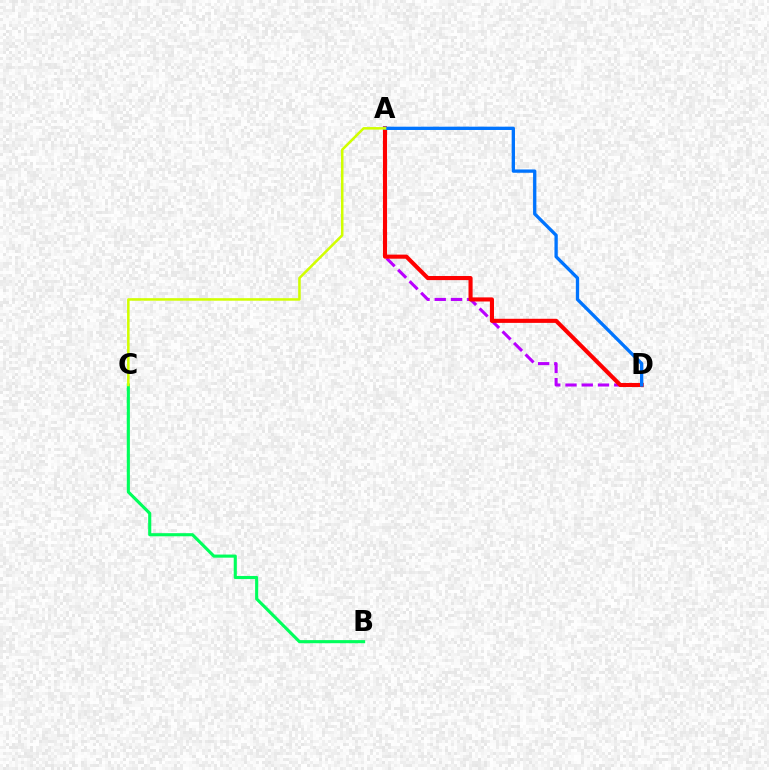{('A', 'D'): [{'color': '#b900ff', 'line_style': 'dashed', 'thickness': 2.21}, {'color': '#ff0000', 'line_style': 'solid', 'thickness': 2.95}, {'color': '#0074ff', 'line_style': 'solid', 'thickness': 2.38}], ('B', 'C'): [{'color': '#00ff5c', 'line_style': 'solid', 'thickness': 2.24}], ('A', 'C'): [{'color': '#d1ff00', 'line_style': 'solid', 'thickness': 1.82}]}